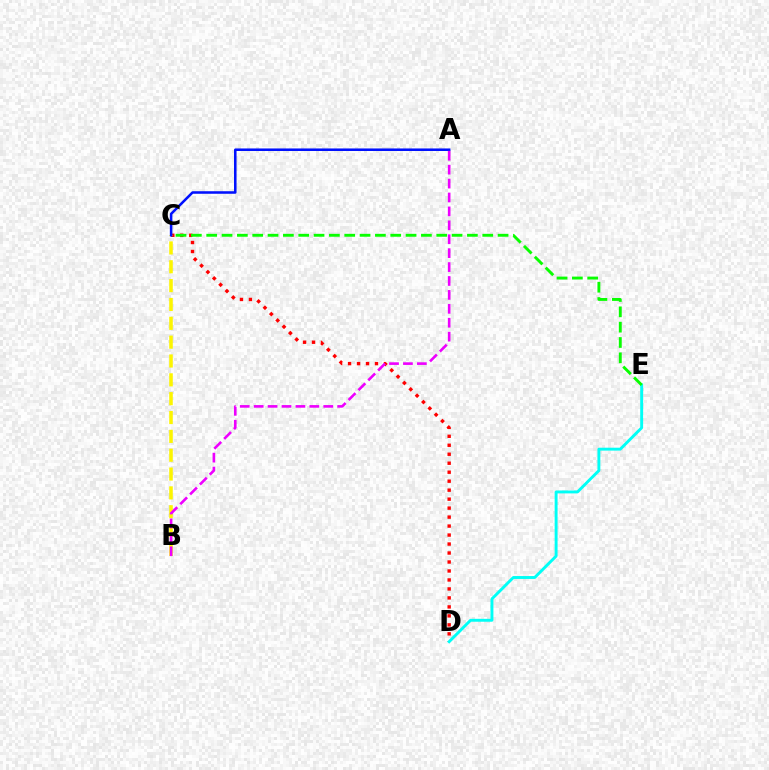{('C', 'D'): [{'color': '#ff0000', 'line_style': 'dotted', 'thickness': 2.44}], ('B', 'C'): [{'color': '#fcf500', 'line_style': 'dashed', 'thickness': 2.56}], ('A', 'C'): [{'color': '#0010ff', 'line_style': 'solid', 'thickness': 1.83}], ('D', 'E'): [{'color': '#00fff6', 'line_style': 'solid', 'thickness': 2.1}], ('C', 'E'): [{'color': '#08ff00', 'line_style': 'dashed', 'thickness': 2.08}], ('A', 'B'): [{'color': '#ee00ff', 'line_style': 'dashed', 'thickness': 1.89}]}